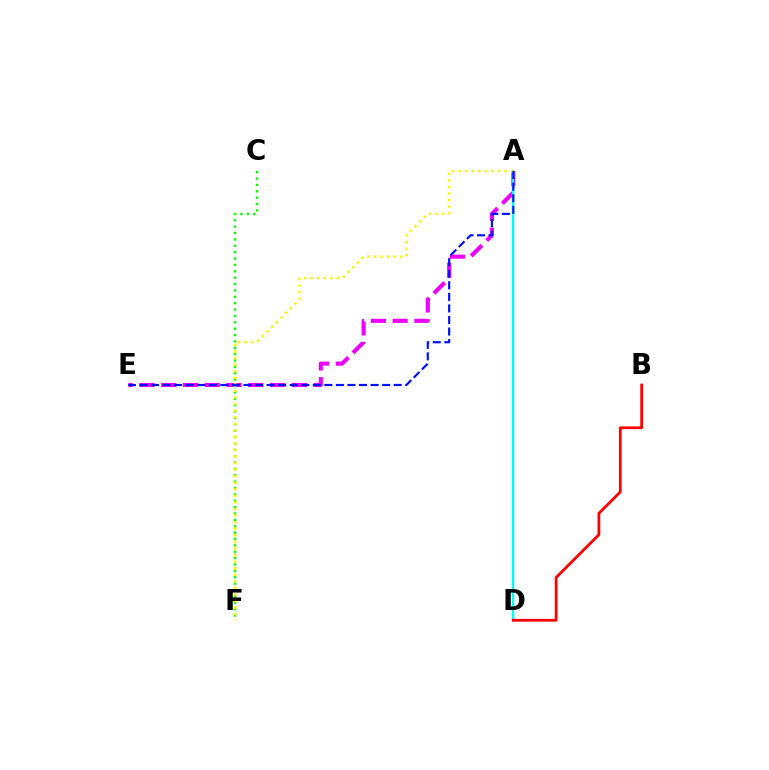{('A', 'E'): [{'color': '#ee00ff', 'line_style': 'dashed', 'thickness': 2.96}, {'color': '#0010ff', 'line_style': 'dashed', 'thickness': 1.57}], ('C', 'F'): [{'color': '#08ff00', 'line_style': 'dotted', 'thickness': 1.73}], ('A', 'D'): [{'color': '#00fff6', 'line_style': 'solid', 'thickness': 1.74}], ('A', 'F'): [{'color': '#fcf500', 'line_style': 'dotted', 'thickness': 1.78}], ('B', 'D'): [{'color': '#ff0000', 'line_style': 'solid', 'thickness': 2.0}]}